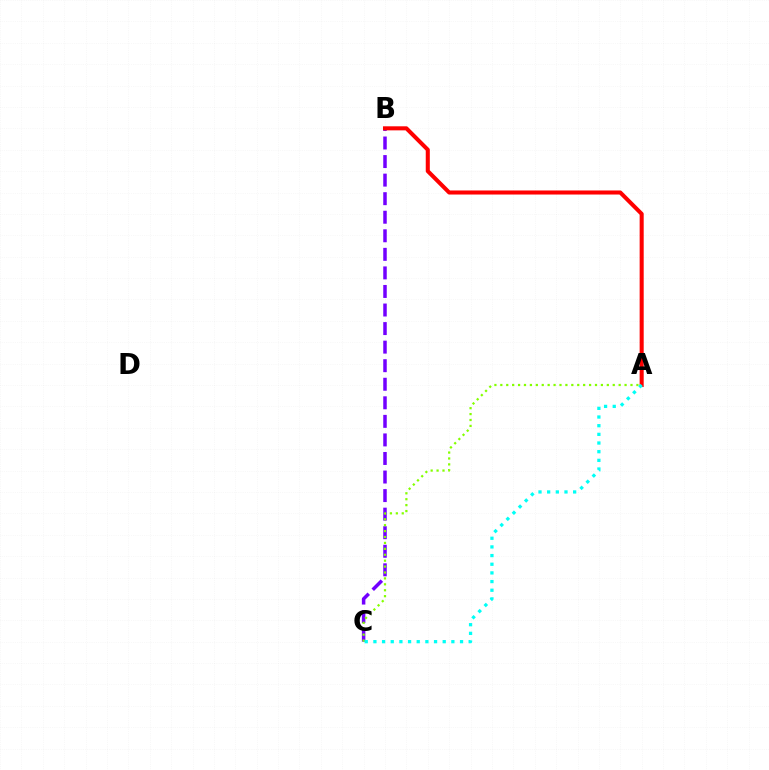{('B', 'C'): [{'color': '#7200ff', 'line_style': 'dashed', 'thickness': 2.52}], ('A', 'C'): [{'color': '#84ff00', 'line_style': 'dotted', 'thickness': 1.61}, {'color': '#00fff6', 'line_style': 'dotted', 'thickness': 2.35}], ('A', 'B'): [{'color': '#ff0000', 'line_style': 'solid', 'thickness': 2.92}]}